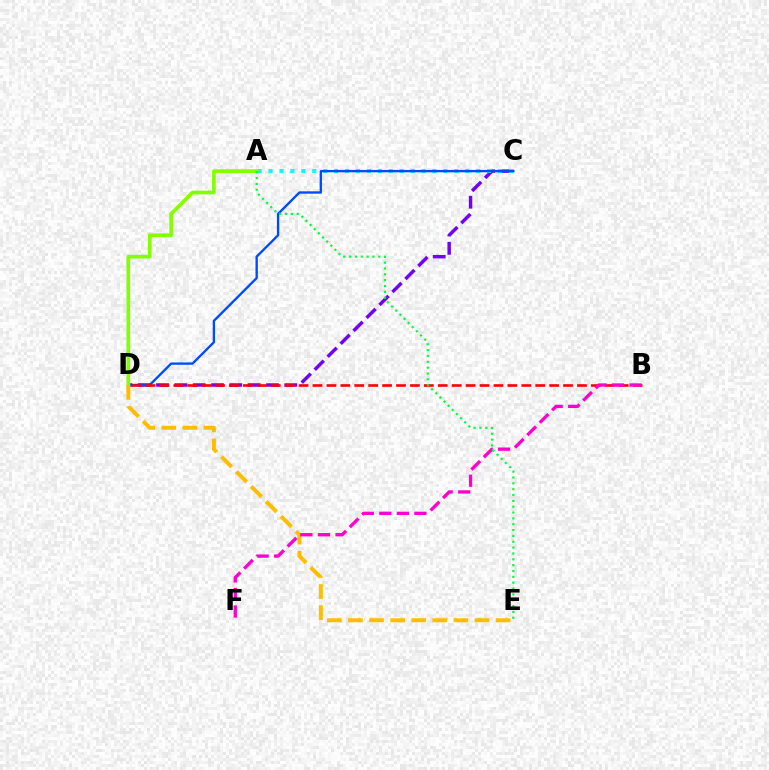{('C', 'D'): [{'color': '#7200ff', 'line_style': 'dashed', 'thickness': 2.49}, {'color': '#004bff', 'line_style': 'solid', 'thickness': 1.69}], ('A', 'C'): [{'color': '#00fff6', 'line_style': 'dotted', 'thickness': 2.97}], ('B', 'D'): [{'color': '#ff0000', 'line_style': 'dashed', 'thickness': 1.89}], ('A', 'D'): [{'color': '#84ff00', 'line_style': 'solid', 'thickness': 2.66}], ('D', 'E'): [{'color': '#ffbd00', 'line_style': 'dashed', 'thickness': 2.87}], ('B', 'F'): [{'color': '#ff00cf', 'line_style': 'dashed', 'thickness': 2.38}], ('A', 'E'): [{'color': '#00ff39', 'line_style': 'dotted', 'thickness': 1.59}]}